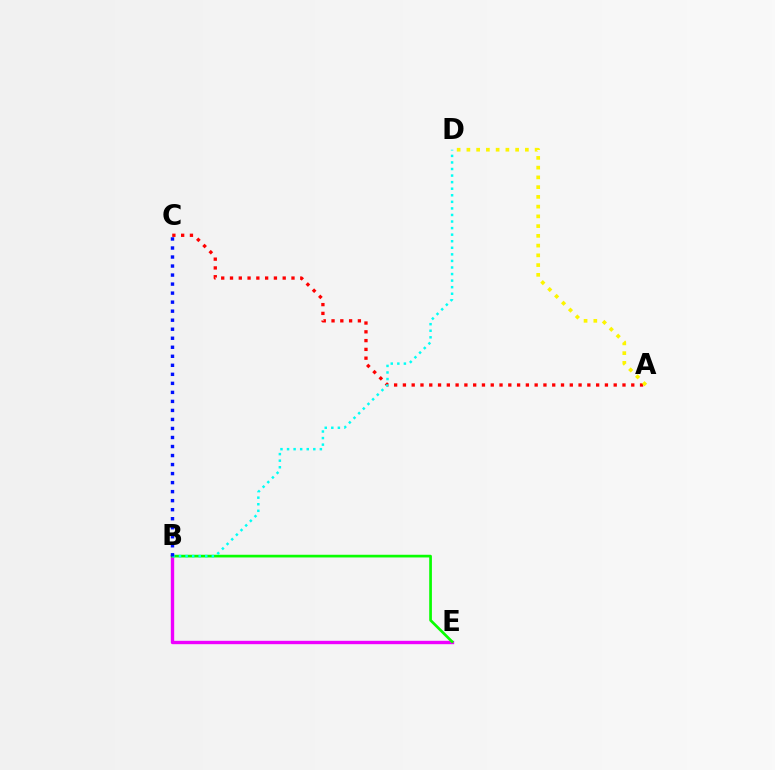{('A', 'C'): [{'color': '#ff0000', 'line_style': 'dotted', 'thickness': 2.39}], ('B', 'E'): [{'color': '#ee00ff', 'line_style': 'solid', 'thickness': 2.42}, {'color': '#08ff00', 'line_style': 'solid', 'thickness': 1.94}], ('B', 'D'): [{'color': '#00fff6', 'line_style': 'dotted', 'thickness': 1.78}], ('A', 'D'): [{'color': '#fcf500', 'line_style': 'dotted', 'thickness': 2.65}], ('B', 'C'): [{'color': '#0010ff', 'line_style': 'dotted', 'thickness': 2.45}]}